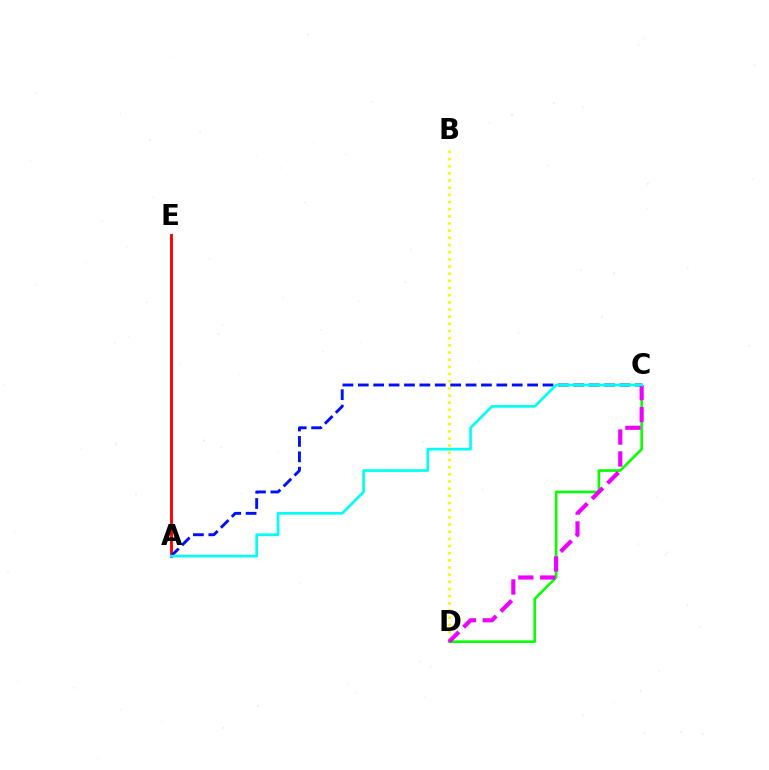{('C', 'D'): [{'color': '#08ff00', 'line_style': 'solid', 'thickness': 1.89}, {'color': '#ee00ff', 'line_style': 'dashed', 'thickness': 2.98}], ('B', 'D'): [{'color': '#fcf500', 'line_style': 'dotted', 'thickness': 1.95}], ('A', 'E'): [{'color': '#ff0000', 'line_style': 'solid', 'thickness': 2.09}], ('A', 'C'): [{'color': '#0010ff', 'line_style': 'dashed', 'thickness': 2.09}, {'color': '#00fff6', 'line_style': 'solid', 'thickness': 1.93}]}